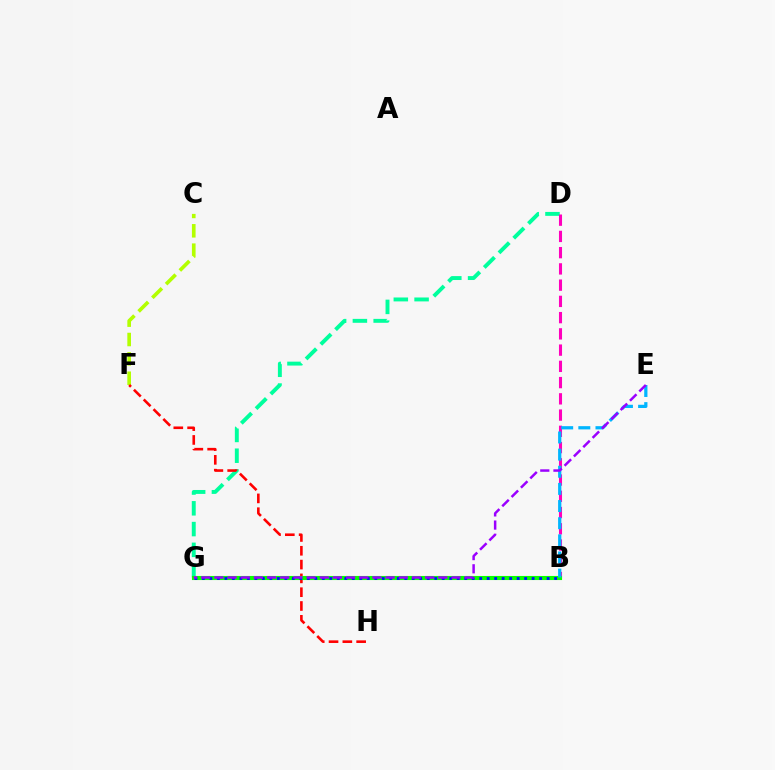{('D', 'G'): [{'color': '#00ff9d', 'line_style': 'dashed', 'thickness': 2.82}], ('C', 'F'): [{'color': '#b3ff00', 'line_style': 'dashed', 'thickness': 2.63}], ('B', 'G'): [{'color': '#ffa500', 'line_style': 'dashed', 'thickness': 2.04}, {'color': '#08ff00', 'line_style': 'solid', 'thickness': 2.95}, {'color': '#0010ff', 'line_style': 'dotted', 'thickness': 2.04}], ('B', 'D'): [{'color': '#ff00bd', 'line_style': 'dashed', 'thickness': 2.21}], ('F', 'H'): [{'color': '#ff0000', 'line_style': 'dashed', 'thickness': 1.88}], ('B', 'E'): [{'color': '#00b5ff', 'line_style': 'dashed', 'thickness': 2.33}], ('E', 'G'): [{'color': '#9b00ff', 'line_style': 'dashed', 'thickness': 1.79}]}